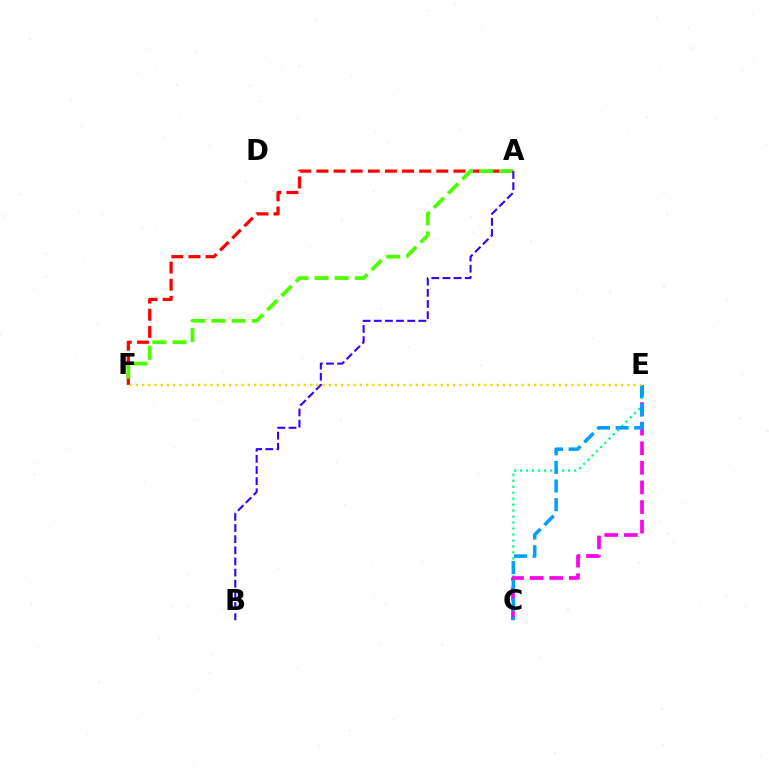{('C', 'E'): [{'color': '#00ff86', 'line_style': 'dotted', 'thickness': 1.62}, {'color': '#ff00ed', 'line_style': 'dashed', 'thickness': 2.66}, {'color': '#009eff', 'line_style': 'dashed', 'thickness': 2.53}], ('A', 'F'): [{'color': '#ff0000', 'line_style': 'dashed', 'thickness': 2.33}, {'color': '#4fff00', 'line_style': 'dashed', 'thickness': 2.73}], ('A', 'B'): [{'color': '#3700ff', 'line_style': 'dashed', 'thickness': 1.51}], ('E', 'F'): [{'color': '#ffd500', 'line_style': 'dotted', 'thickness': 1.69}]}